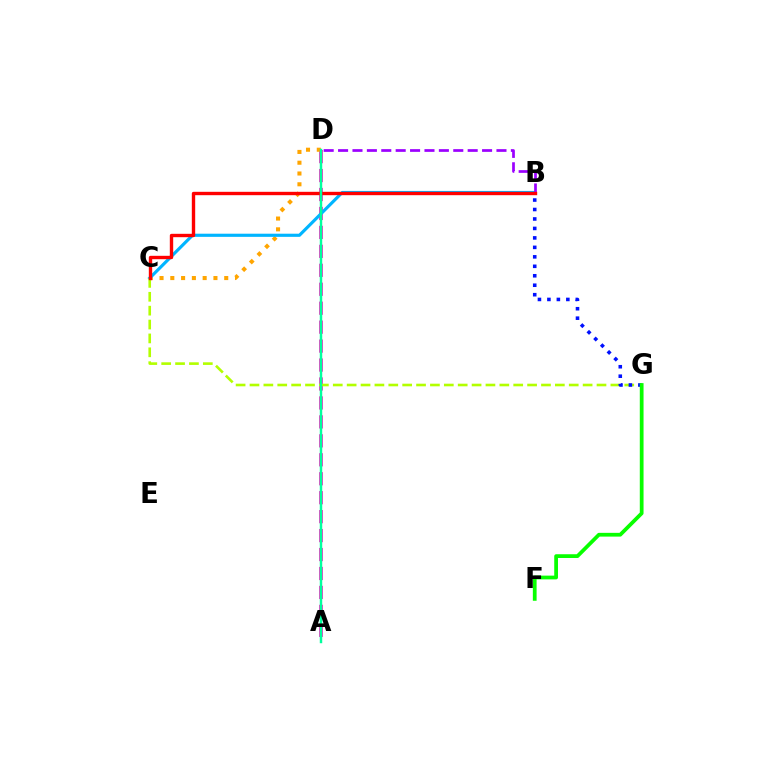{('A', 'D'): [{'color': '#ff00bd', 'line_style': 'dashed', 'thickness': 2.57}, {'color': '#00ff9d', 'line_style': 'solid', 'thickness': 1.76}], ('C', 'D'): [{'color': '#ffa500', 'line_style': 'dotted', 'thickness': 2.93}], ('B', 'C'): [{'color': '#00b5ff', 'line_style': 'solid', 'thickness': 2.27}, {'color': '#ff0000', 'line_style': 'solid', 'thickness': 2.43}], ('C', 'G'): [{'color': '#b3ff00', 'line_style': 'dashed', 'thickness': 1.89}], ('B', 'G'): [{'color': '#0010ff', 'line_style': 'dotted', 'thickness': 2.57}], ('B', 'D'): [{'color': '#9b00ff', 'line_style': 'dashed', 'thickness': 1.96}], ('F', 'G'): [{'color': '#08ff00', 'line_style': 'solid', 'thickness': 2.7}]}